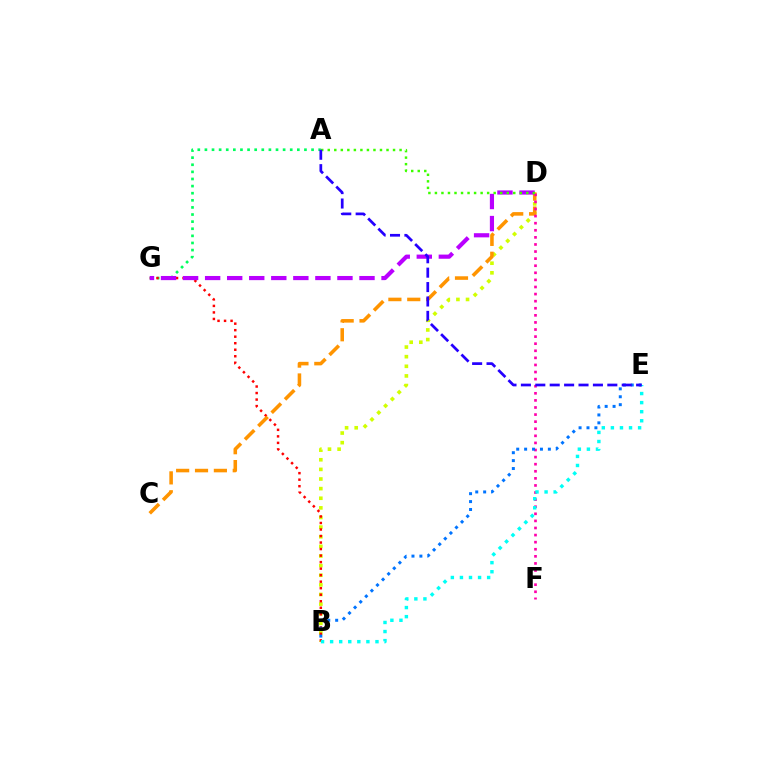{('B', 'D'): [{'color': '#d1ff00', 'line_style': 'dotted', 'thickness': 2.61}], ('A', 'G'): [{'color': '#00ff5c', 'line_style': 'dotted', 'thickness': 1.93}], ('B', 'G'): [{'color': '#ff0000', 'line_style': 'dotted', 'thickness': 1.77}], ('C', 'D'): [{'color': '#ff9400', 'line_style': 'dashed', 'thickness': 2.56}], ('D', 'G'): [{'color': '#b900ff', 'line_style': 'dashed', 'thickness': 3.0}], ('D', 'F'): [{'color': '#ff00ac', 'line_style': 'dotted', 'thickness': 1.93}], ('B', 'E'): [{'color': '#00fff6', 'line_style': 'dotted', 'thickness': 2.46}, {'color': '#0074ff', 'line_style': 'dotted', 'thickness': 2.15}], ('A', 'D'): [{'color': '#3dff00', 'line_style': 'dotted', 'thickness': 1.77}], ('A', 'E'): [{'color': '#2500ff', 'line_style': 'dashed', 'thickness': 1.96}]}